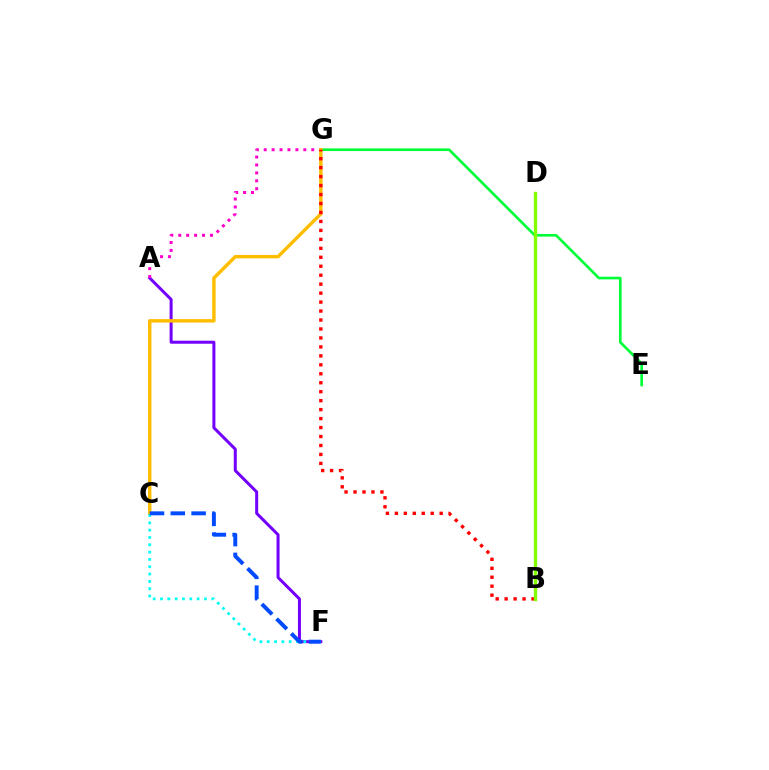{('E', 'G'): [{'color': '#00ff39', 'line_style': 'solid', 'thickness': 1.91}], ('A', 'F'): [{'color': '#7200ff', 'line_style': 'solid', 'thickness': 2.16}], ('A', 'G'): [{'color': '#ff00cf', 'line_style': 'dotted', 'thickness': 2.15}], ('C', 'G'): [{'color': '#ffbd00', 'line_style': 'solid', 'thickness': 2.47}], ('B', 'G'): [{'color': '#ff0000', 'line_style': 'dotted', 'thickness': 2.43}], ('C', 'F'): [{'color': '#00fff6', 'line_style': 'dotted', 'thickness': 1.99}, {'color': '#004bff', 'line_style': 'dashed', 'thickness': 2.83}], ('B', 'D'): [{'color': '#84ff00', 'line_style': 'solid', 'thickness': 2.43}]}